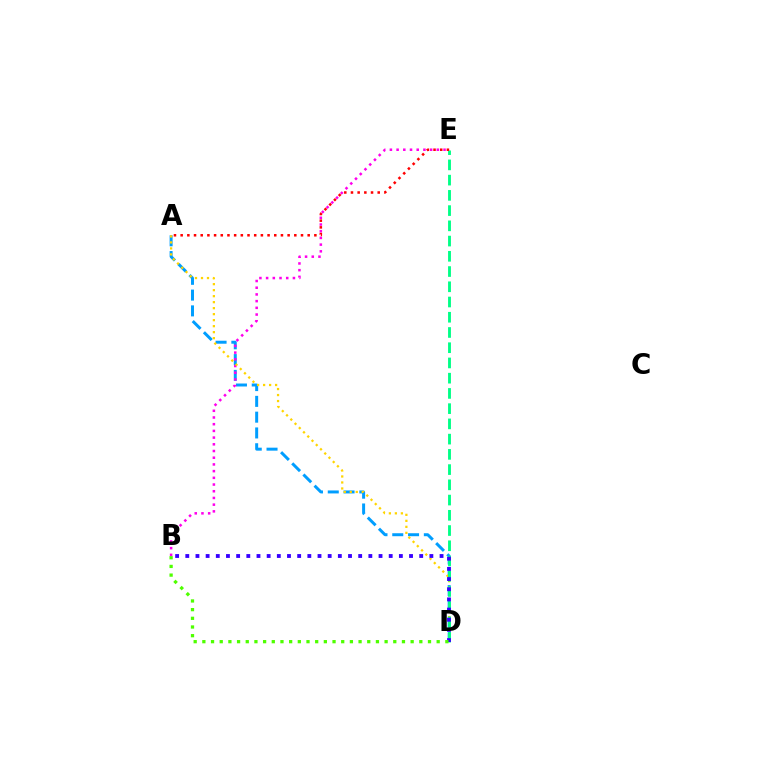{('A', 'D'): [{'color': '#009eff', 'line_style': 'dashed', 'thickness': 2.15}, {'color': '#ffd500', 'line_style': 'dotted', 'thickness': 1.63}], ('B', 'E'): [{'color': '#ff00ed', 'line_style': 'dotted', 'thickness': 1.82}], ('D', 'E'): [{'color': '#00ff86', 'line_style': 'dashed', 'thickness': 2.07}], ('B', 'D'): [{'color': '#3700ff', 'line_style': 'dotted', 'thickness': 2.76}, {'color': '#4fff00', 'line_style': 'dotted', 'thickness': 2.36}], ('A', 'E'): [{'color': '#ff0000', 'line_style': 'dotted', 'thickness': 1.82}]}